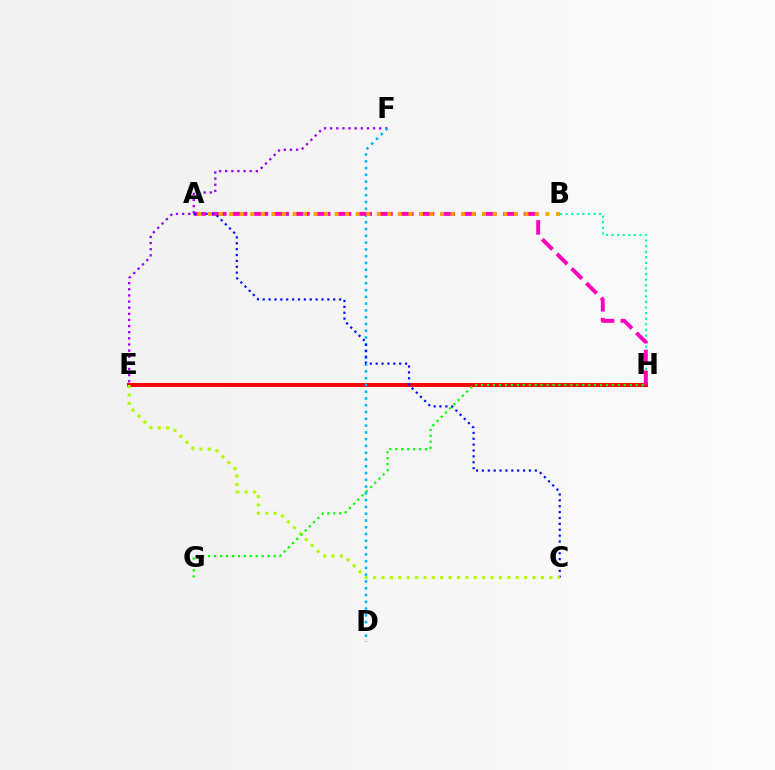{('E', 'F'): [{'color': '#9b00ff', 'line_style': 'dotted', 'thickness': 1.67}], ('E', 'H'): [{'color': '#ff0000', 'line_style': 'solid', 'thickness': 2.86}], ('B', 'H'): [{'color': '#00ff9d', 'line_style': 'dotted', 'thickness': 1.52}], ('D', 'F'): [{'color': '#00b5ff', 'line_style': 'dotted', 'thickness': 1.84}], ('A', 'H'): [{'color': '#ff00bd', 'line_style': 'dashed', 'thickness': 2.82}], ('A', 'C'): [{'color': '#0010ff', 'line_style': 'dotted', 'thickness': 1.6}], ('A', 'B'): [{'color': '#ffa500', 'line_style': 'dotted', 'thickness': 2.86}], ('C', 'E'): [{'color': '#b3ff00', 'line_style': 'dotted', 'thickness': 2.28}], ('G', 'H'): [{'color': '#08ff00', 'line_style': 'dotted', 'thickness': 1.62}]}